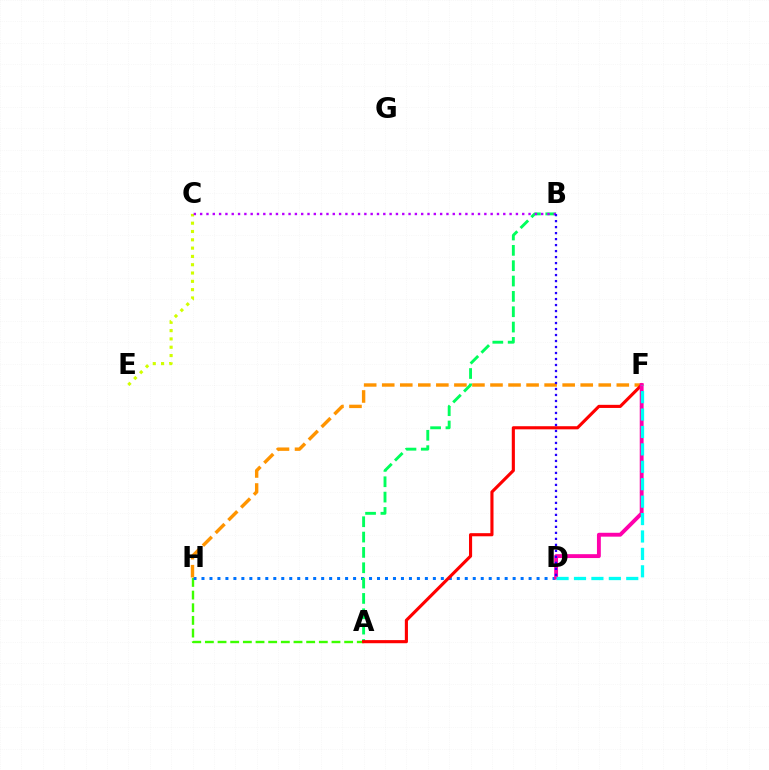{('A', 'H'): [{'color': '#3dff00', 'line_style': 'dashed', 'thickness': 1.72}], ('D', 'H'): [{'color': '#0074ff', 'line_style': 'dotted', 'thickness': 2.17}], ('A', 'B'): [{'color': '#00ff5c', 'line_style': 'dashed', 'thickness': 2.08}], ('C', 'E'): [{'color': '#d1ff00', 'line_style': 'dotted', 'thickness': 2.26}], ('F', 'H'): [{'color': '#ff9400', 'line_style': 'dashed', 'thickness': 2.45}], ('A', 'F'): [{'color': '#ff0000', 'line_style': 'solid', 'thickness': 2.25}], ('B', 'C'): [{'color': '#b900ff', 'line_style': 'dotted', 'thickness': 1.72}], ('D', 'F'): [{'color': '#ff00ac', 'line_style': 'solid', 'thickness': 2.79}, {'color': '#00fff6', 'line_style': 'dashed', 'thickness': 2.37}], ('B', 'D'): [{'color': '#2500ff', 'line_style': 'dotted', 'thickness': 1.63}]}